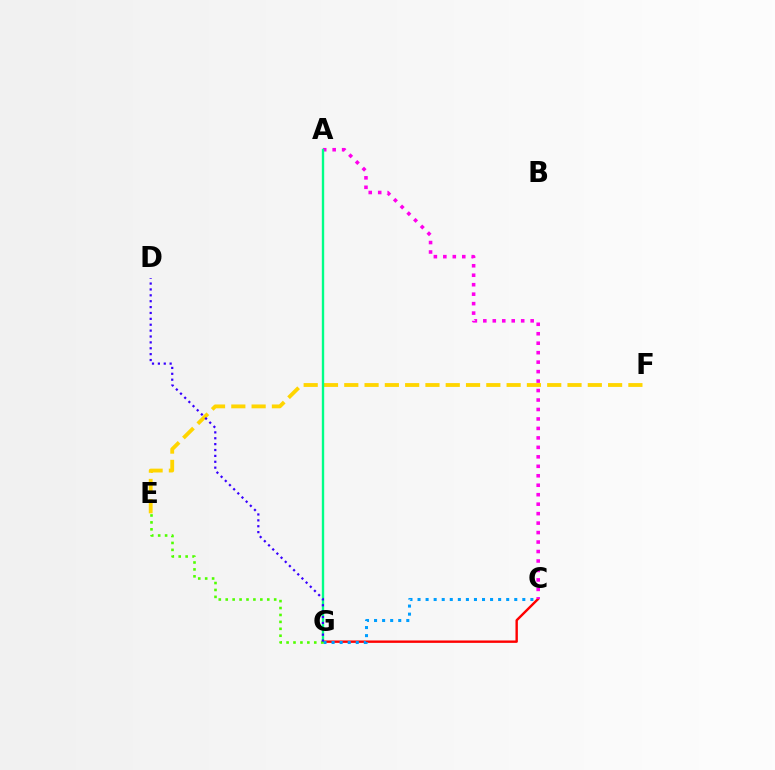{('C', 'G'): [{'color': '#ff0000', 'line_style': 'solid', 'thickness': 1.73}, {'color': '#009eff', 'line_style': 'dotted', 'thickness': 2.19}], ('A', 'C'): [{'color': '#ff00ed', 'line_style': 'dotted', 'thickness': 2.57}], ('E', 'F'): [{'color': '#ffd500', 'line_style': 'dashed', 'thickness': 2.76}], ('A', 'G'): [{'color': '#00ff86', 'line_style': 'solid', 'thickness': 1.7}], ('E', 'G'): [{'color': '#4fff00', 'line_style': 'dotted', 'thickness': 1.88}], ('D', 'G'): [{'color': '#3700ff', 'line_style': 'dotted', 'thickness': 1.6}]}